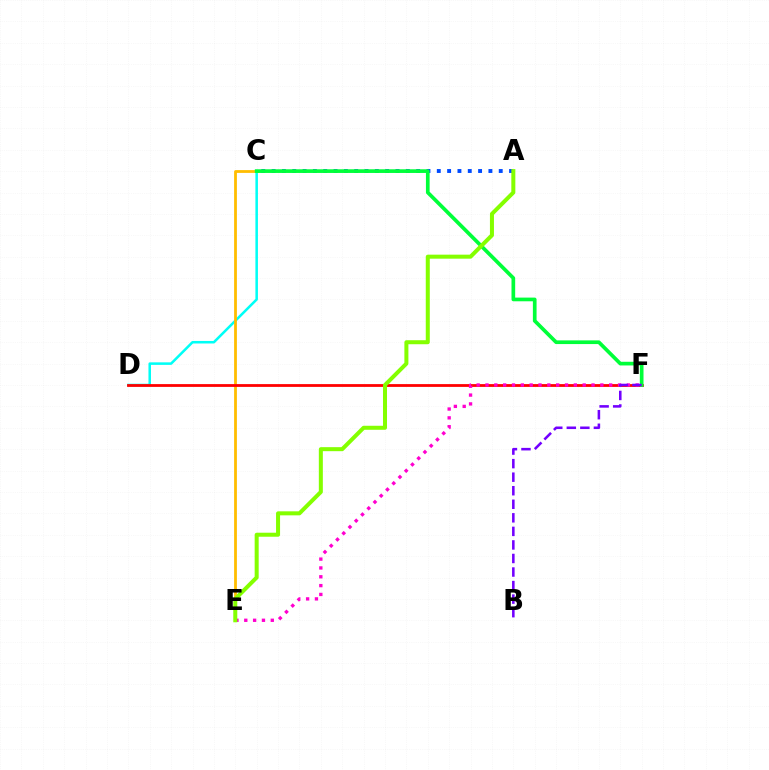{('C', 'D'): [{'color': '#00fff6', 'line_style': 'solid', 'thickness': 1.82}], ('C', 'E'): [{'color': '#ffbd00', 'line_style': 'solid', 'thickness': 2.01}], ('D', 'F'): [{'color': '#ff0000', 'line_style': 'solid', 'thickness': 2.01}], ('A', 'C'): [{'color': '#004bff', 'line_style': 'dotted', 'thickness': 2.8}], ('E', 'F'): [{'color': '#ff00cf', 'line_style': 'dotted', 'thickness': 2.4}], ('C', 'F'): [{'color': '#00ff39', 'line_style': 'solid', 'thickness': 2.65}], ('B', 'F'): [{'color': '#7200ff', 'line_style': 'dashed', 'thickness': 1.84}], ('A', 'E'): [{'color': '#84ff00', 'line_style': 'solid', 'thickness': 2.89}]}